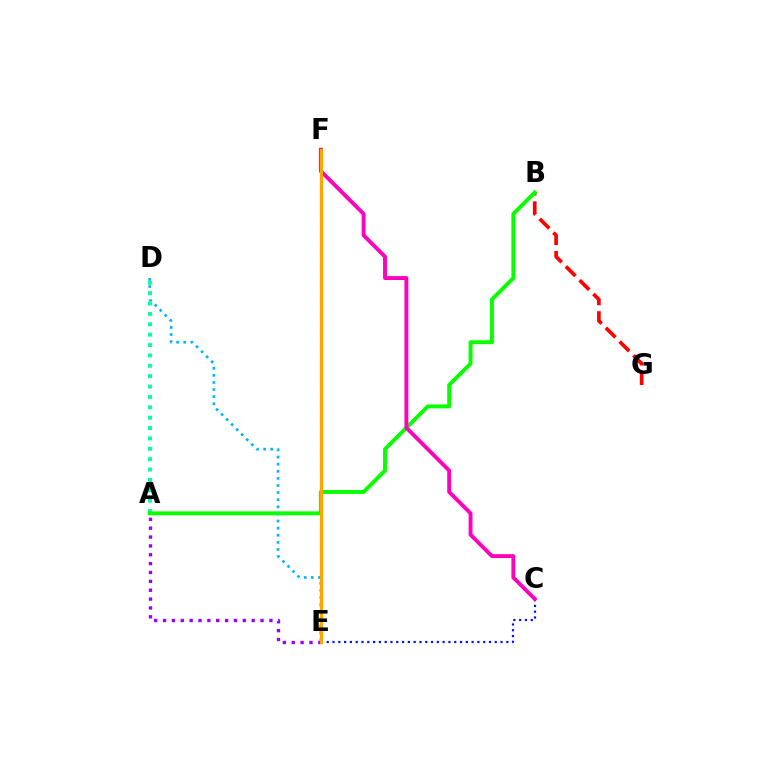{('E', 'F'): [{'color': '#b3ff00', 'line_style': 'dashed', 'thickness': 2.28}, {'color': '#ffa500', 'line_style': 'solid', 'thickness': 2.3}], ('A', 'E'): [{'color': '#9b00ff', 'line_style': 'dotted', 'thickness': 2.41}], ('B', 'G'): [{'color': '#ff0000', 'line_style': 'dashed', 'thickness': 2.65}], ('D', 'E'): [{'color': '#00b5ff', 'line_style': 'dotted', 'thickness': 1.93}], ('C', 'E'): [{'color': '#0010ff', 'line_style': 'dotted', 'thickness': 1.57}], ('A', 'D'): [{'color': '#00ff9d', 'line_style': 'dotted', 'thickness': 2.82}], ('A', 'B'): [{'color': '#08ff00', 'line_style': 'solid', 'thickness': 2.82}], ('C', 'F'): [{'color': '#ff00bd', 'line_style': 'solid', 'thickness': 2.79}]}